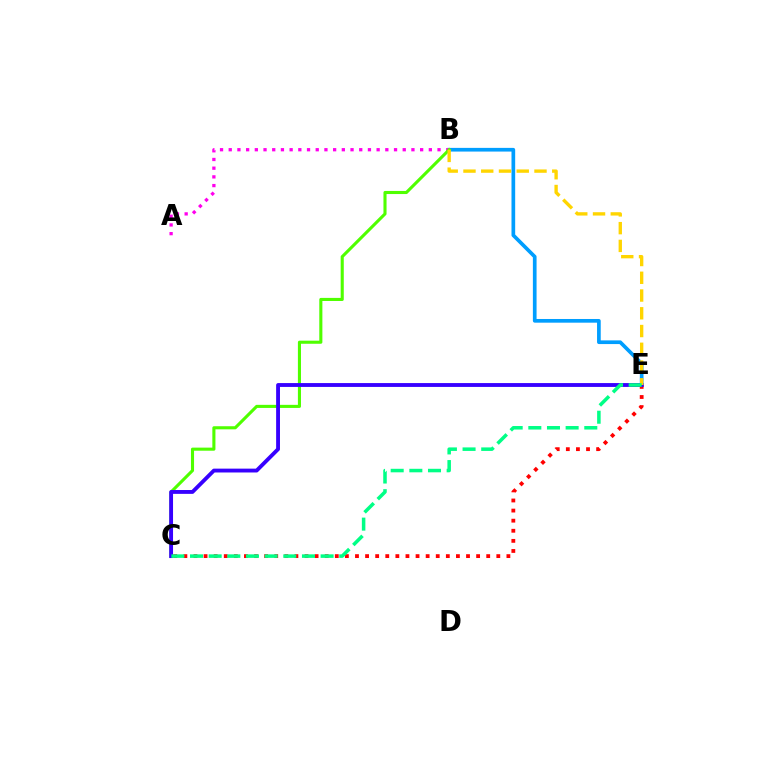{('B', 'E'): [{'color': '#009eff', 'line_style': 'solid', 'thickness': 2.66}, {'color': '#ffd500', 'line_style': 'dashed', 'thickness': 2.41}], ('A', 'B'): [{'color': '#ff00ed', 'line_style': 'dotted', 'thickness': 2.36}], ('B', 'C'): [{'color': '#4fff00', 'line_style': 'solid', 'thickness': 2.23}], ('C', 'E'): [{'color': '#ff0000', 'line_style': 'dotted', 'thickness': 2.74}, {'color': '#3700ff', 'line_style': 'solid', 'thickness': 2.77}, {'color': '#00ff86', 'line_style': 'dashed', 'thickness': 2.53}]}